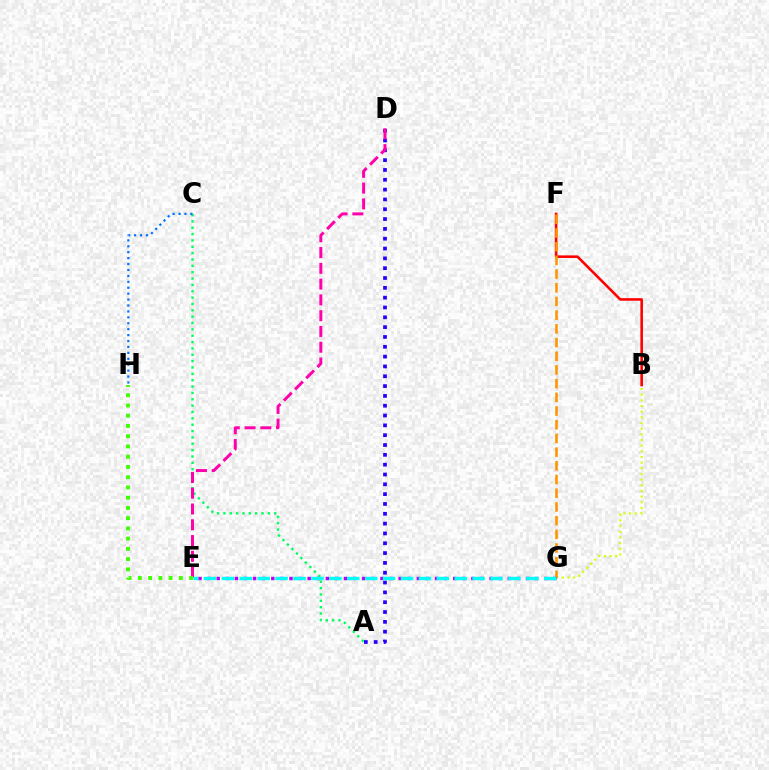{('B', 'F'): [{'color': '#ff0000', 'line_style': 'solid', 'thickness': 1.86}], ('B', 'G'): [{'color': '#d1ff00', 'line_style': 'dotted', 'thickness': 1.54}], ('A', 'C'): [{'color': '#00ff5c', 'line_style': 'dotted', 'thickness': 1.73}], ('F', 'G'): [{'color': '#ff9400', 'line_style': 'dashed', 'thickness': 1.86}], ('A', 'D'): [{'color': '#2500ff', 'line_style': 'dotted', 'thickness': 2.67}], ('E', 'G'): [{'color': '#b900ff', 'line_style': 'dotted', 'thickness': 2.47}, {'color': '#00fff6', 'line_style': 'dashed', 'thickness': 2.43}], ('D', 'E'): [{'color': '#ff00ac', 'line_style': 'dashed', 'thickness': 2.14}], ('C', 'H'): [{'color': '#0074ff', 'line_style': 'dotted', 'thickness': 1.61}], ('E', 'H'): [{'color': '#3dff00', 'line_style': 'dotted', 'thickness': 2.78}]}